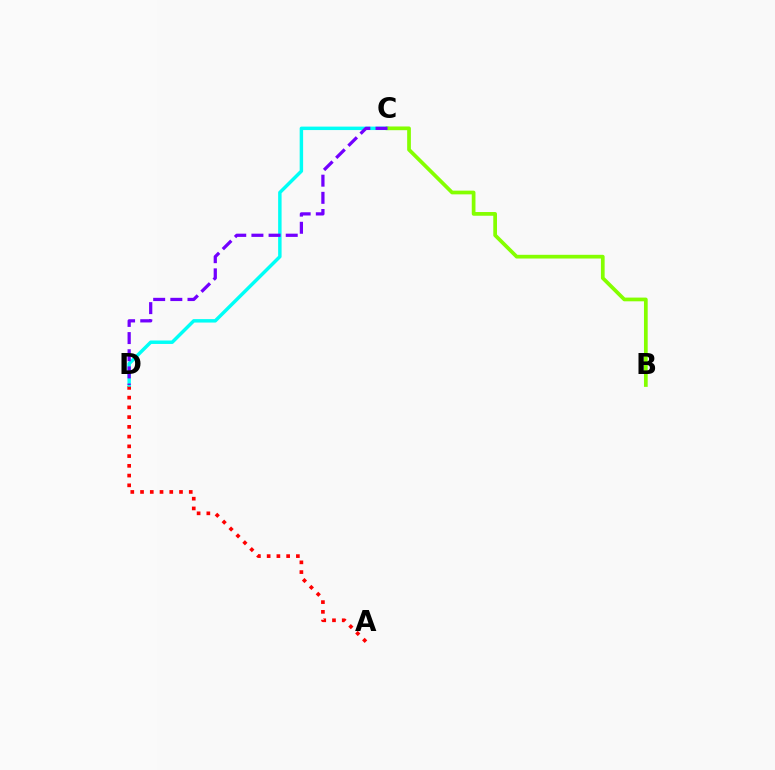{('A', 'D'): [{'color': '#ff0000', 'line_style': 'dotted', 'thickness': 2.65}], ('C', 'D'): [{'color': '#00fff6', 'line_style': 'solid', 'thickness': 2.48}, {'color': '#7200ff', 'line_style': 'dashed', 'thickness': 2.33}], ('B', 'C'): [{'color': '#84ff00', 'line_style': 'solid', 'thickness': 2.68}]}